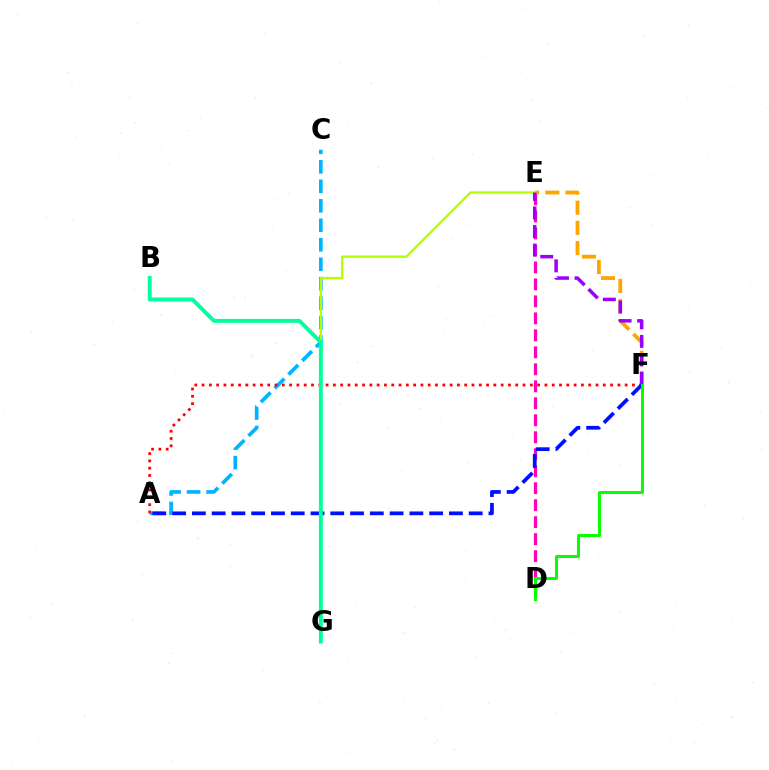{('A', 'C'): [{'color': '#00b5ff', 'line_style': 'dashed', 'thickness': 2.65}], ('D', 'E'): [{'color': '#ff00bd', 'line_style': 'dashed', 'thickness': 2.31}], ('E', 'F'): [{'color': '#ffa500', 'line_style': 'dashed', 'thickness': 2.74}, {'color': '#9b00ff', 'line_style': 'dashed', 'thickness': 2.52}], ('E', 'G'): [{'color': '#b3ff00', 'line_style': 'solid', 'thickness': 1.69}], ('A', 'F'): [{'color': '#ff0000', 'line_style': 'dotted', 'thickness': 1.98}, {'color': '#0010ff', 'line_style': 'dashed', 'thickness': 2.69}], ('B', 'G'): [{'color': '#00ff9d', 'line_style': 'solid', 'thickness': 2.82}], ('D', 'F'): [{'color': '#08ff00', 'line_style': 'solid', 'thickness': 2.17}]}